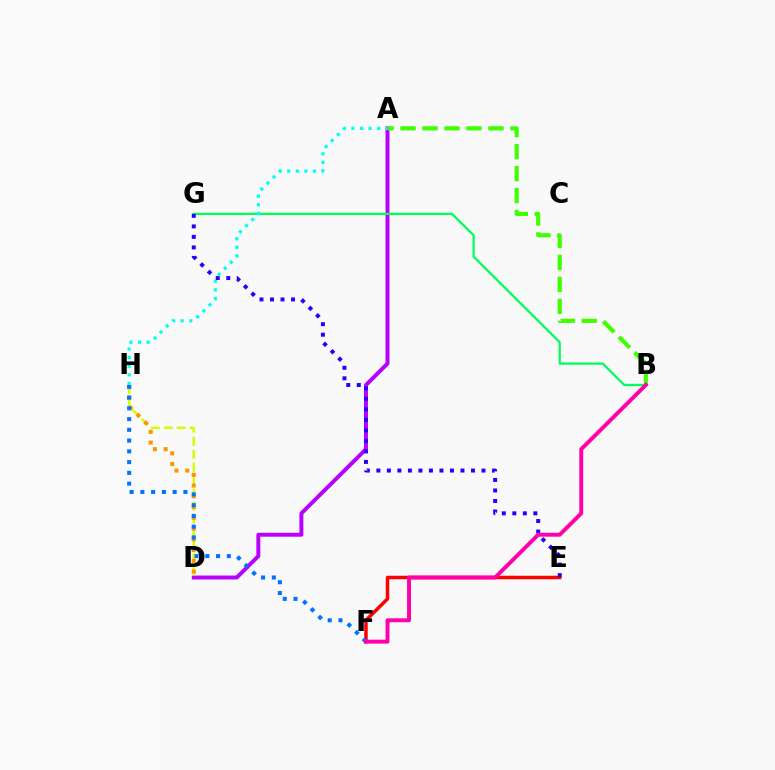{('E', 'F'): [{'color': '#ff0000', 'line_style': 'solid', 'thickness': 2.52}], ('A', 'D'): [{'color': '#b900ff', 'line_style': 'solid', 'thickness': 2.84}], ('B', 'G'): [{'color': '#00ff5c', 'line_style': 'solid', 'thickness': 1.64}], ('A', 'B'): [{'color': '#3dff00', 'line_style': 'dashed', 'thickness': 2.99}], ('D', 'H'): [{'color': '#d1ff00', 'line_style': 'dashed', 'thickness': 1.76}, {'color': '#ff9400', 'line_style': 'dotted', 'thickness': 2.92}], ('F', 'H'): [{'color': '#0074ff', 'line_style': 'dotted', 'thickness': 2.92}], ('A', 'H'): [{'color': '#00fff6', 'line_style': 'dotted', 'thickness': 2.33}], ('E', 'G'): [{'color': '#2500ff', 'line_style': 'dotted', 'thickness': 2.86}], ('B', 'F'): [{'color': '#ff00ac', 'line_style': 'solid', 'thickness': 2.83}]}